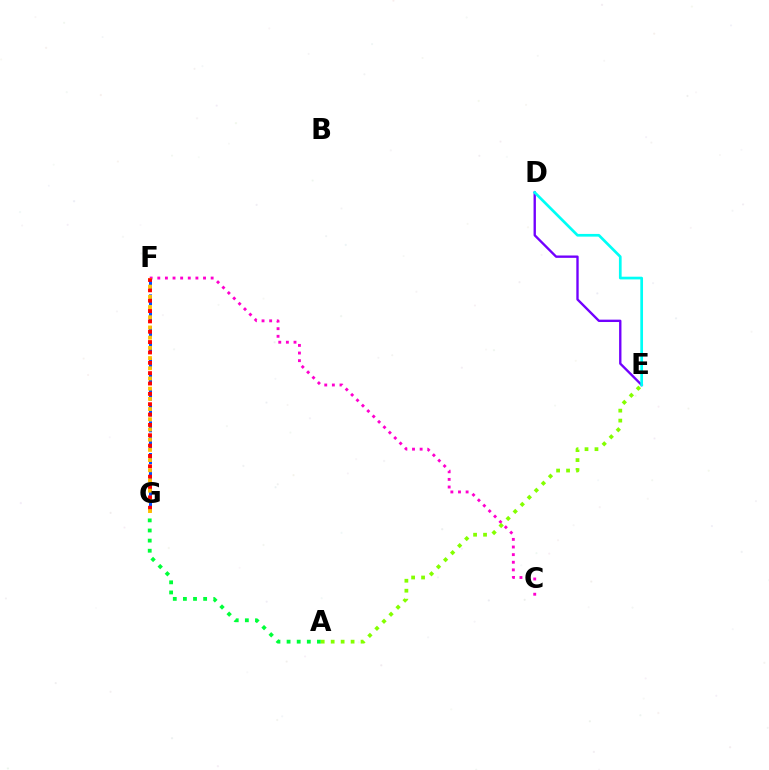{('D', 'E'): [{'color': '#7200ff', 'line_style': 'solid', 'thickness': 1.7}, {'color': '#00fff6', 'line_style': 'solid', 'thickness': 1.95}], ('F', 'G'): [{'color': '#004bff', 'line_style': 'dashed', 'thickness': 2.16}, {'color': '#ff0000', 'line_style': 'dotted', 'thickness': 2.81}, {'color': '#ffbd00', 'line_style': 'dotted', 'thickness': 2.77}], ('A', 'G'): [{'color': '#00ff39', 'line_style': 'dotted', 'thickness': 2.75}], ('C', 'F'): [{'color': '#ff00cf', 'line_style': 'dotted', 'thickness': 2.07}], ('A', 'E'): [{'color': '#84ff00', 'line_style': 'dotted', 'thickness': 2.71}]}